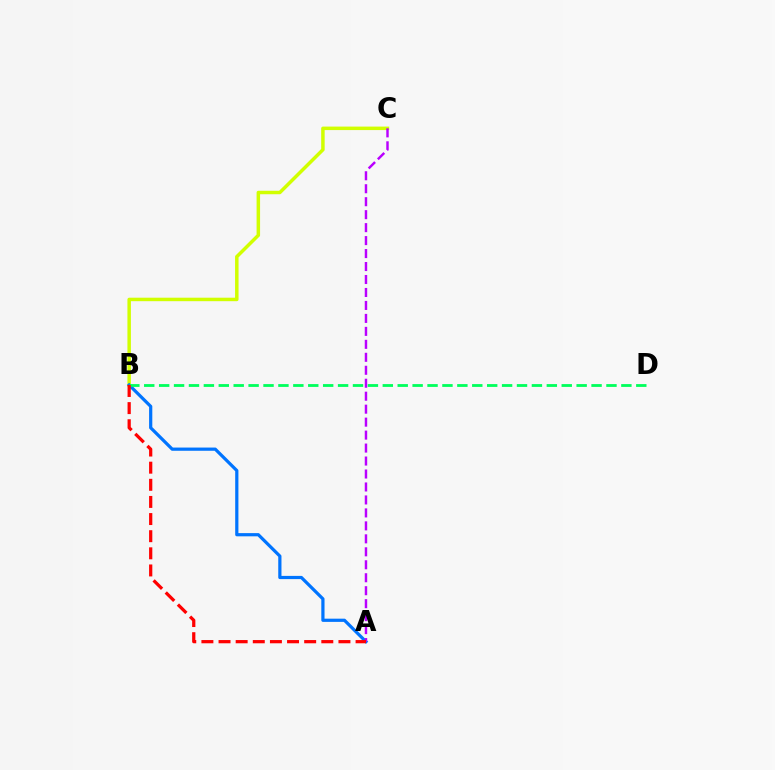{('B', 'C'): [{'color': '#d1ff00', 'line_style': 'solid', 'thickness': 2.51}], ('A', 'B'): [{'color': '#0074ff', 'line_style': 'solid', 'thickness': 2.31}, {'color': '#ff0000', 'line_style': 'dashed', 'thickness': 2.33}], ('B', 'D'): [{'color': '#00ff5c', 'line_style': 'dashed', 'thickness': 2.03}], ('A', 'C'): [{'color': '#b900ff', 'line_style': 'dashed', 'thickness': 1.76}]}